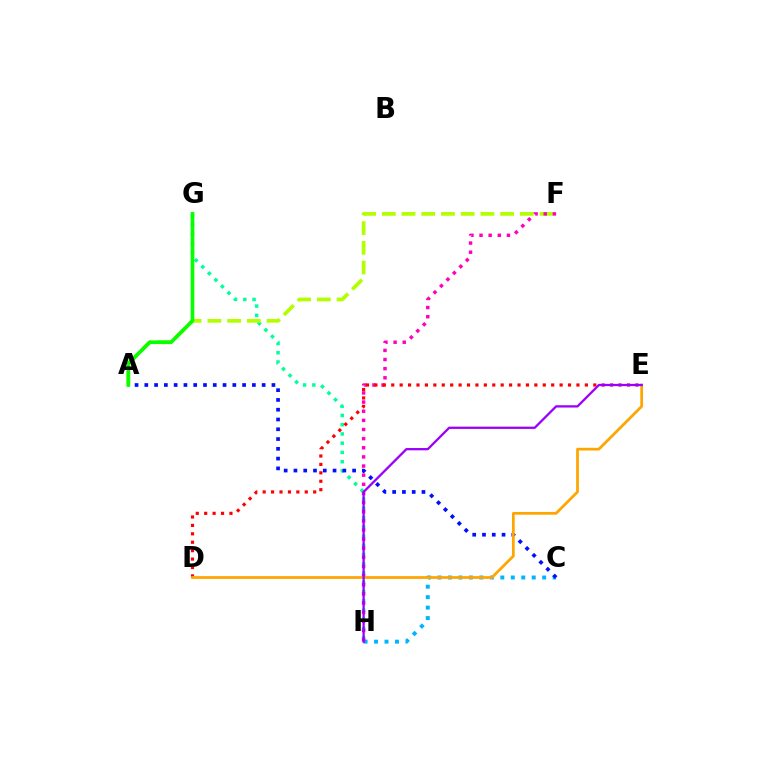{('G', 'H'): [{'color': '#00ff9d', 'line_style': 'dotted', 'thickness': 2.51}], ('C', 'H'): [{'color': '#00b5ff', 'line_style': 'dotted', 'thickness': 2.84}], ('A', 'F'): [{'color': '#b3ff00', 'line_style': 'dashed', 'thickness': 2.68}], ('F', 'H'): [{'color': '#ff00bd', 'line_style': 'dotted', 'thickness': 2.48}], ('D', 'E'): [{'color': '#ff0000', 'line_style': 'dotted', 'thickness': 2.29}, {'color': '#ffa500', 'line_style': 'solid', 'thickness': 1.97}], ('A', 'C'): [{'color': '#0010ff', 'line_style': 'dotted', 'thickness': 2.66}], ('A', 'G'): [{'color': '#08ff00', 'line_style': 'solid', 'thickness': 2.64}], ('E', 'H'): [{'color': '#9b00ff', 'line_style': 'solid', 'thickness': 1.65}]}